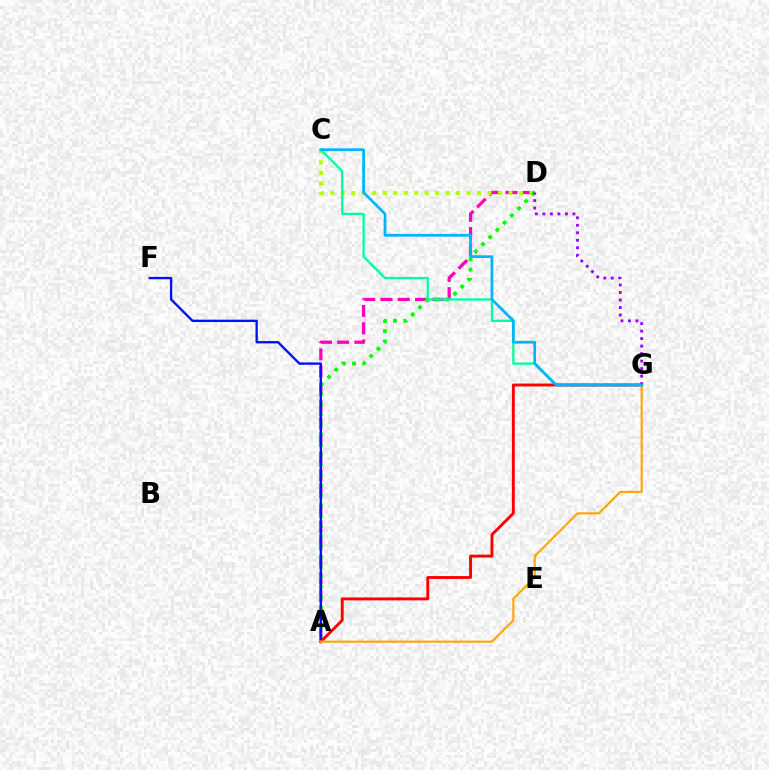{('A', 'D'): [{'color': '#ff00bd', 'line_style': 'dashed', 'thickness': 2.34}, {'color': '#08ff00', 'line_style': 'dotted', 'thickness': 2.76}], ('C', 'D'): [{'color': '#b3ff00', 'line_style': 'dotted', 'thickness': 2.85}], ('C', 'G'): [{'color': '#00ff9d', 'line_style': 'solid', 'thickness': 1.65}, {'color': '#00b5ff', 'line_style': 'solid', 'thickness': 1.97}], ('A', 'F'): [{'color': '#0010ff', 'line_style': 'solid', 'thickness': 1.69}], ('A', 'G'): [{'color': '#ff0000', 'line_style': 'solid', 'thickness': 2.09}, {'color': '#ffa500', 'line_style': 'solid', 'thickness': 1.52}], ('D', 'G'): [{'color': '#9b00ff', 'line_style': 'dotted', 'thickness': 2.04}]}